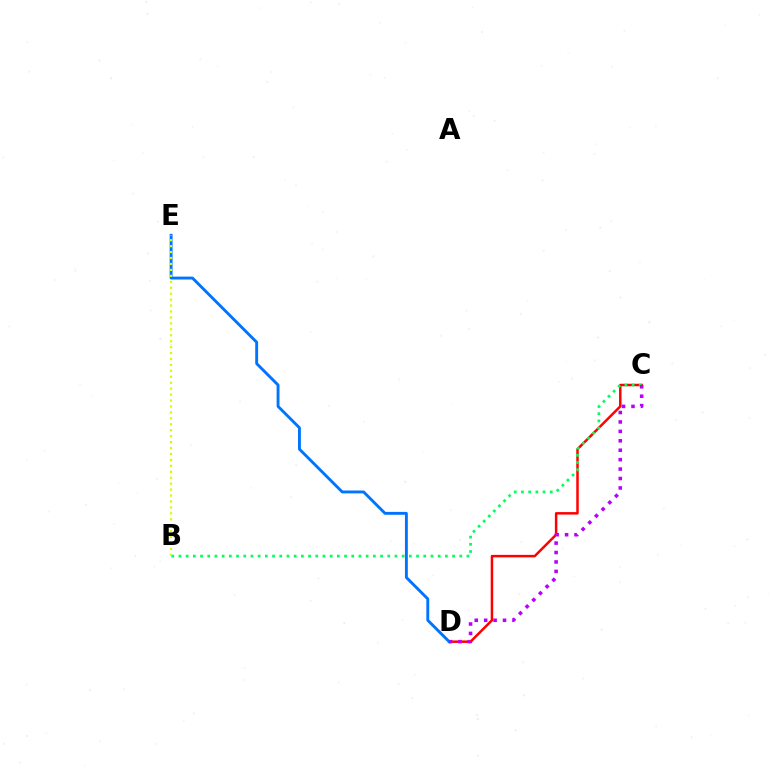{('C', 'D'): [{'color': '#ff0000', 'line_style': 'solid', 'thickness': 1.79}, {'color': '#b900ff', 'line_style': 'dotted', 'thickness': 2.56}], ('B', 'C'): [{'color': '#00ff5c', 'line_style': 'dotted', 'thickness': 1.96}], ('D', 'E'): [{'color': '#0074ff', 'line_style': 'solid', 'thickness': 2.07}], ('B', 'E'): [{'color': '#d1ff00', 'line_style': 'dotted', 'thickness': 1.61}]}